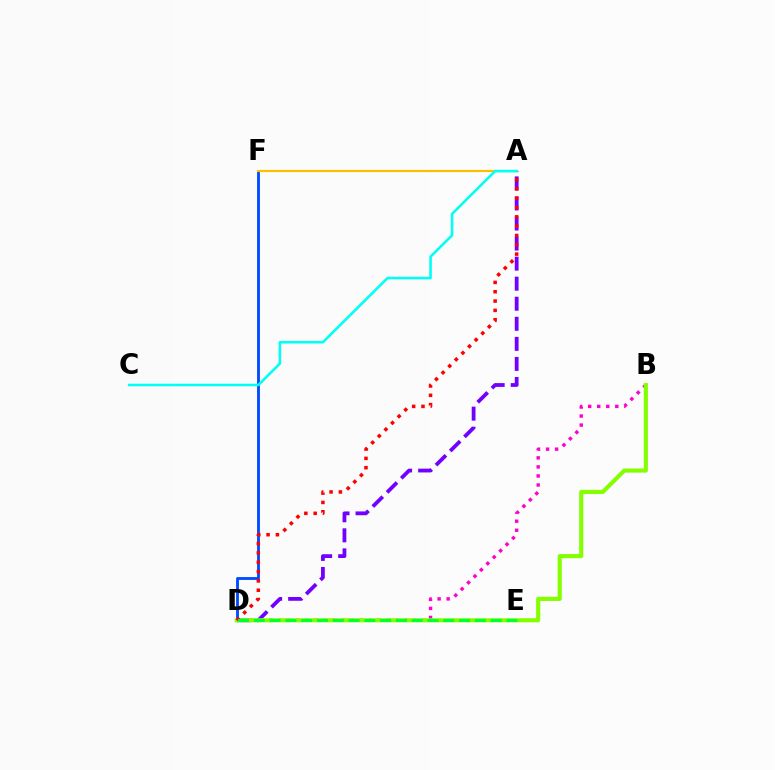{('B', 'D'): [{'color': '#ff00cf', 'line_style': 'dotted', 'thickness': 2.46}, {'color': '#84ff00', 'line_style': 'solid', 'thickness': 2.98}], ('D', 'F'): [{'color': '#004bff', 'line_style': 'solid', 'thickness': 2.05}], ('A', 'F'): [{'color': '#ffbd00', 'line_style': 'solid', 'thickness': 1.58}], ('A', 'D'): [{'color': '#7200ff', 'line_style': 'dashed', 'thickness': 2.72}, {'color': '#ff0000', 'line_style': 'dotted', 'thickness': 2.53}], ('A', 'C'): [{'color': '#00fff6', 'line_style': 'solid', 'thickness': 1.85}], ('D', 'E'): [{'color': '#00ff39', 'line_style': 'dashed', 'thickness': 2.15}]}